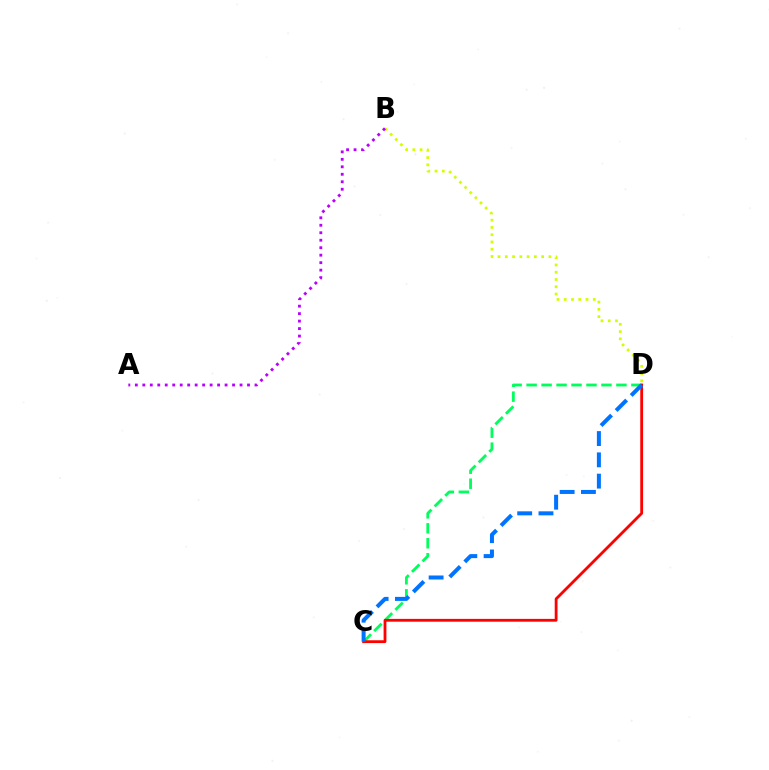{('C', 'D'): [{'color': '#00ff5c', 'line_style': 'dashed', 'thickness': 2.03}, {'color': '#ff0000', 'line_style': 'solid', 'thickness': 2.02}, {'color': '#0074ff', 'line_style': 'dashed', 'thickness': 2.89}], ('B', 'D'): [{'color': '#d1ff00', 'line_style': 'dotted', 'thickness': 1.97}], ('A', 'B'): [{'color': '#b900ff', 'line_style': 'dotted', 'thickness': 2.03}]}